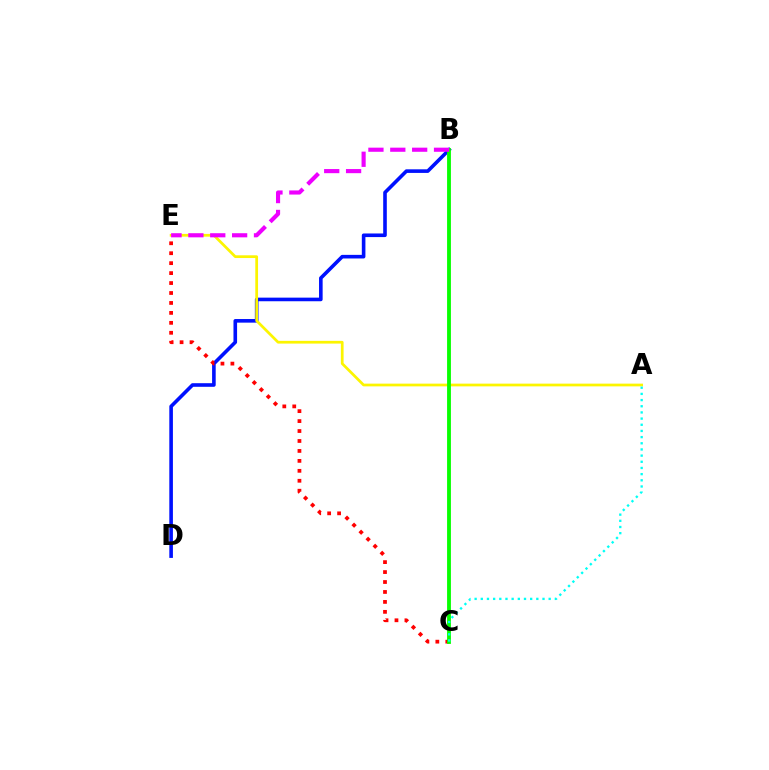{('B', 'D'): [{'color': '#0010ff', 'line_style': 'solid', 'thickness': 2.6}], ('C', 'E'): [{'color': '#ff0000', 'line_style': 'dotted', 'thickness': 2.7}], ('A', 'E'): [{'color': '#fcf500', 'line_style': 'solid', 'thickness': 1.97}], ('B', 'C'): [{'color': '#08ff00', 'line_style': 'solid', 'thickness': 2.76}], ('A', 'C'): [{'color': '#00fff6', 'line_style': 'dotted', 'thickness': 1.68}], ('B', 'E'): [{'color': '#ee00ff', 'line_style': 'dashed', 'thickness': 2.97}]}